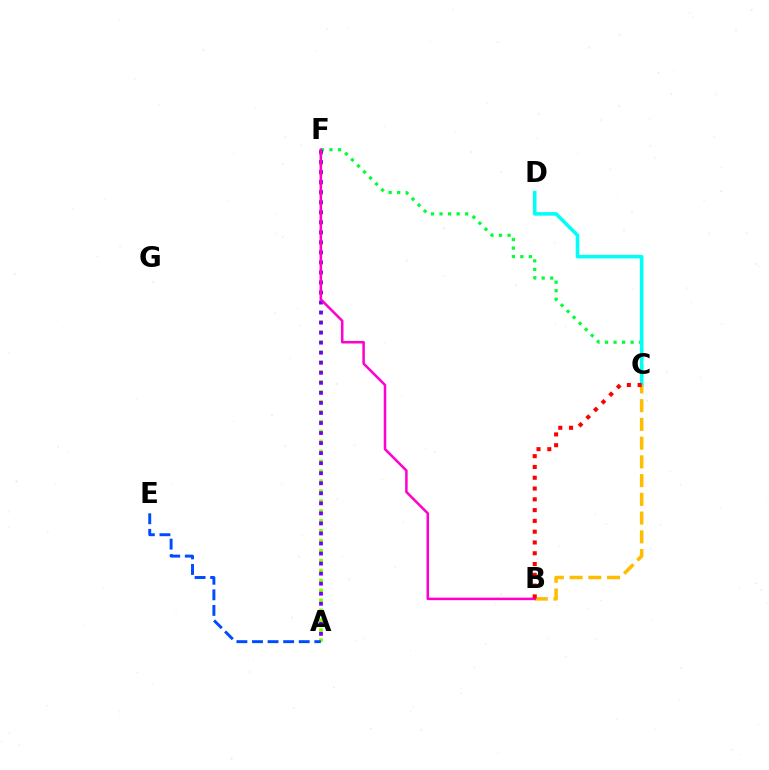{('A', 'F'): [{'color': '#84ff00', 'line_style': 'dotted', 'thickness': 2.7}, {'color': '#7200ff', 'line_style': 'dotted', 'thickness': 2.73}], ('C', 'F'): [{'color': '#00ff39', 'line_style': 'dotted', 'thickness': 2.32}], ('C', 'D'): [{'color': '#00fff6', 'line_style': 'solid', 'thickness': 2.57}], ('B', 'C'): [{'color': '#ffbd00', 'line_style': 'dashed', 'thickness': 2.55}, {'color': '#ff0000', 'line_style': 'dotted', 'thickness': 2.93}], ('B', 'F'): [{'color': '#ff00cf', 'line_style': 'solid', 'thickness': 1.82}], ('A', 'E'): [{'color': '#004bff', 'line_style': 'dashed', 'thickness': 2.12}]}